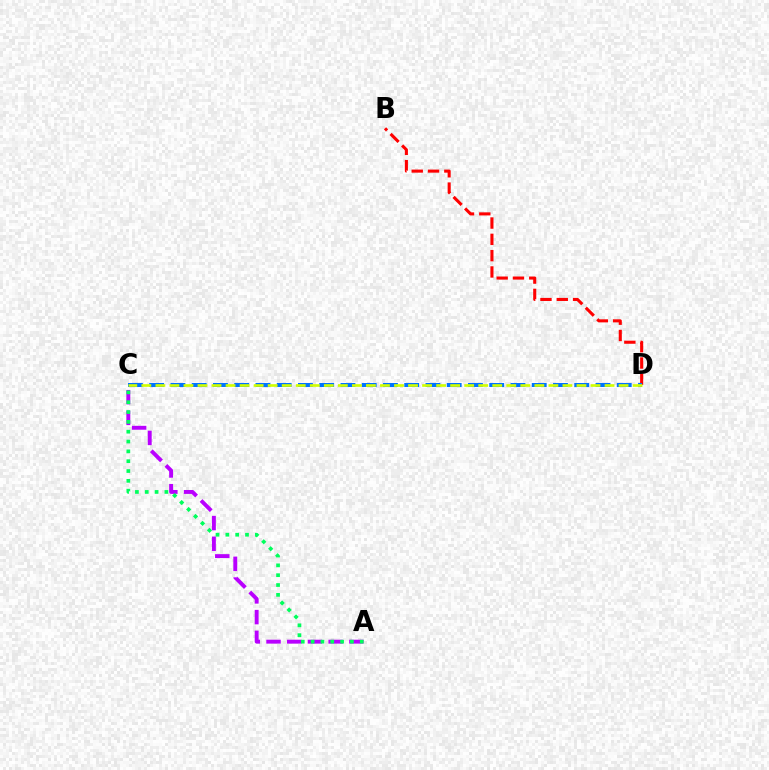{('B', 'D'): [{'color': '#ff0000', 'line_style': 'dashed', 'thickness': 2.21}], ('C', 'D'): [{'color': '#0074ff', 'line_style': 'dashed', 'thickness': 2.89}, {'color': '#d1ff00', 'line_style': 'dashed', 'thickness': 1.91}], ('A', 'C'): [{'color': '#b900ff', 'line_style': 'dashed', 'thickness': 2.81}, {'color': '#00ff5c', 'line_style': 'dotted', 'thickness': 2.67}]}